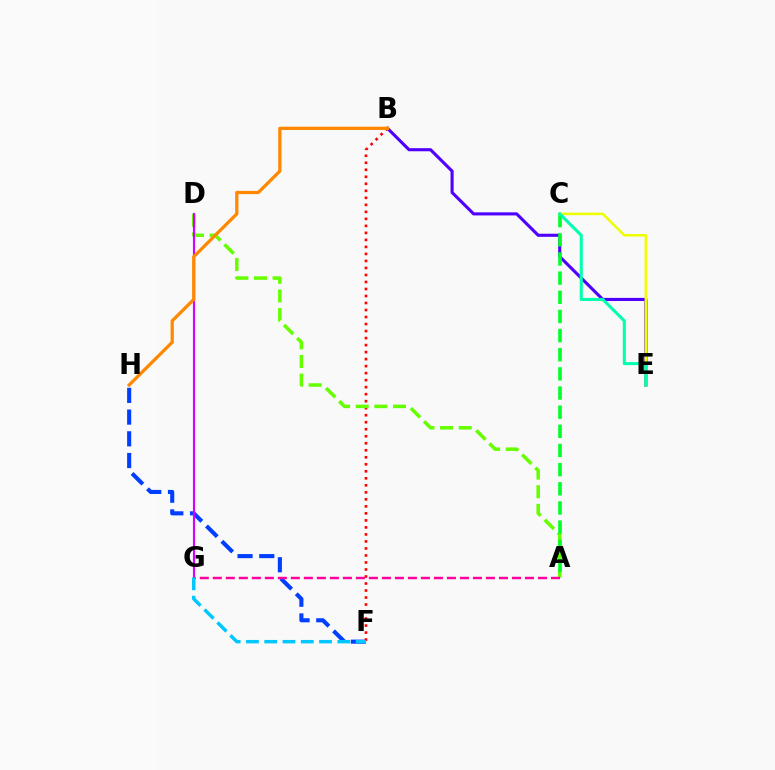{('F', 'H'): [{'color': '#003fff', 'line_style': 'dashed', 'thickness': 2.95}], ('B', 'F'): [{'color': '#ff0000', 'line_style': 'dotted', 'thickness': 1.91}], ('A', 'D'): [{'color': '#66ff00', 'line_style': 'dashed', 'thickness': 2.53}], ('B', 'E'): [{'color': '#4f00ff', 'line_style': 'solid', 'thickness': 2.23}], ('A', 'C'): [{'color': '#00ff27', 'line_style': 'dashed', 'thickness': 2.6}], ('D', 'G'): [{'color': '#d600ff', 'line_style': 'solid', 'thickness': 1.54}], ('A', 'G'): [{'color': '#ff00a0', 'line_style': 'dashed', 'thickness': 1.77}], ('F', 'G'): [{'color': '#00c7ff', 'line_style': 'dashed', 'thickness': 2.48}], ('C', 'E'): [{'color': '#eeff00', 'line_style': 'solid', 'thickness': 1.82}, {'color': '#00ffaf', 'line_style': 'solid', 'thickness': 2.2}], ('B', 'H'): [{'color': '#ff8800', 'line_style': 'solid', 'thickness': 2.34}]}